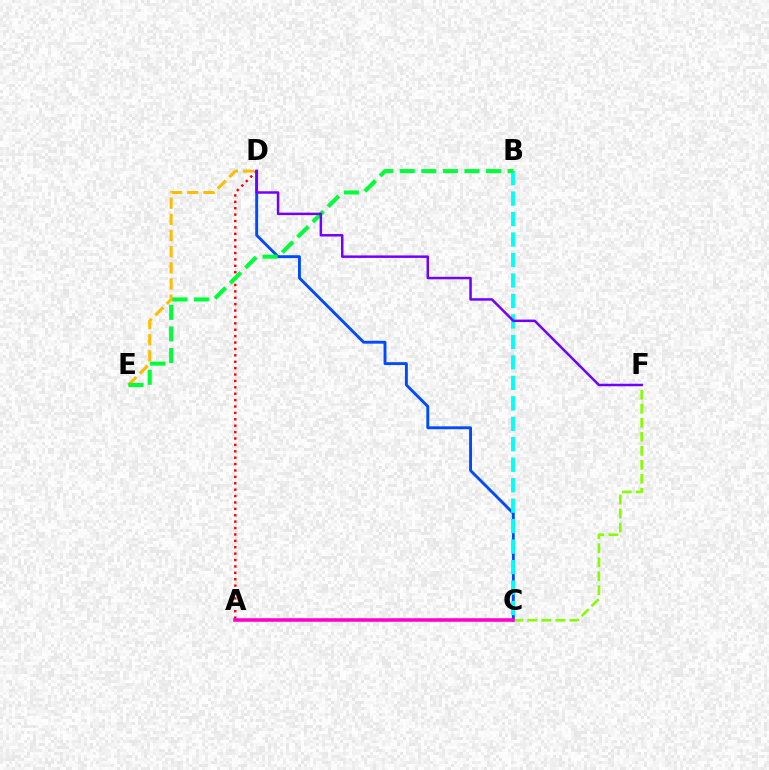{('D', 'E'): [{'color': '#ffbd00', 'line_style': 'dashed', 'thickness': 2.2}], ('C', 'D'): [{'color': '#004bff', 'line_style': 'solid', 'thickness': 2.08}], ('B', 'C'): [{'color': '#00fff6', 'line_style': 'dashed', 'thickness': 2.78}], ('A', 'D'): [{'color': '#ff0000', 'line_style': 'dotted', 'thickness': 1.74}], ('C', 'F'): [{'color': '#84ff00', 'line_style': 'dashed', 'thickness': 1.9}], ('B', 'E'): [{'color': '#00ff39', 'line_style': 'dashed', 'thickness': 2.93}], ('A', 'C'): [{'color': '#ff00cf', 'line_style': 'solid', 'thickness': 2.57}], ('D', 'F'): [{'color': '#7200ff', 'line_style': 'solid', 'thickness': 1.79}]}